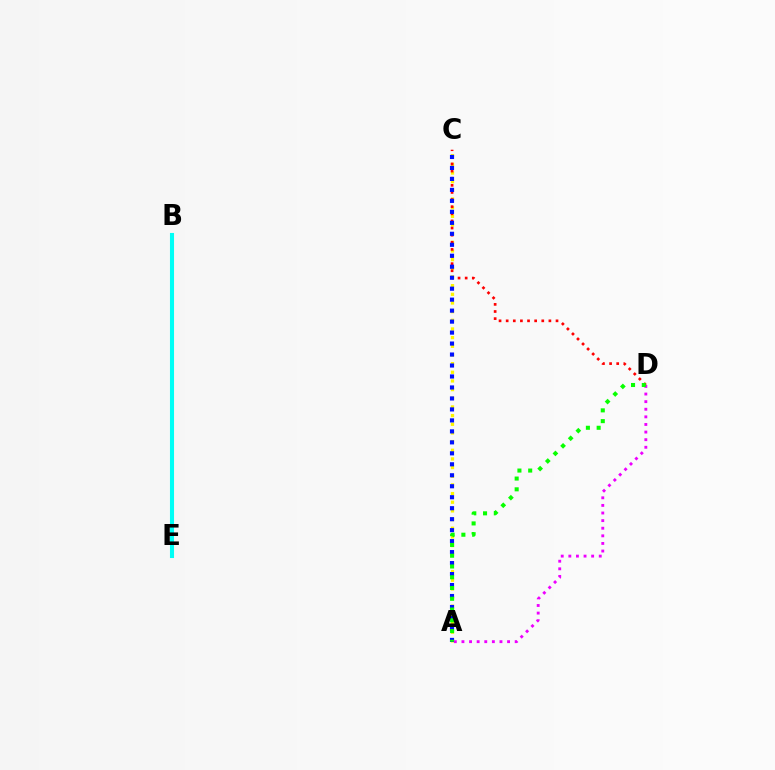{('A', 'C'): [{'color': '#fcf500', 'line_style': 'dotted', 'thickness': 2.35}, {'color': '#0010ff', 'line_style': 'dotted', 'thickness': 2.98}], ('C', 'D'): [{'color': '#ff0000', 'line_style': 'dotted', 'thickness': 1.93}], ('B', 'E'): [{'color': '#00fff6', 'line_style': 'solid', 'thickness': 2.93}], ('A', 'D'): [{'color': '#ee00ff', 'line_style': 'dotted', 'thickness': 2.07}, {'color': '#08ff00', 'line_style': 'dotted', 'thickness': 2.92}]}